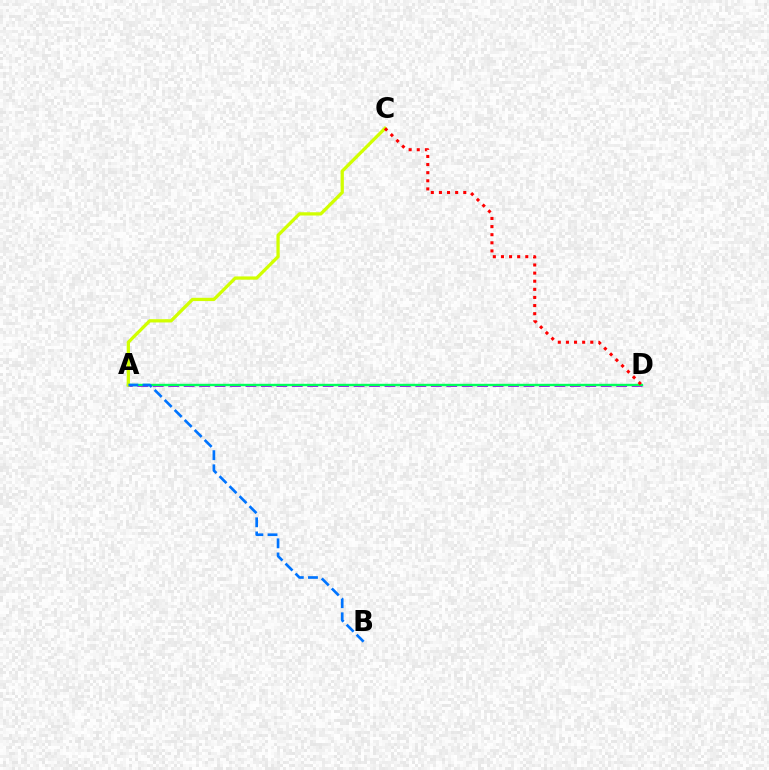{('A', 'D'): [{'color': '#b900ff', 'line_style': 'dashed', 'thickness': 2.1}, {'color': '#00ff5c', 'line_style': 'solid', 'thickness': 1.73}], ('A', 'C'): [{'color': '#d1ff00', 'line_style': 'solid', 'thickness': 2.35}], ('A', 'B'): [{'color': '#0074ff', 'line_style': 'dashed', 'thickness': 1.92}], ('C', 'D'): [{'color': '#ff0000', 'line_style': 'dotted', 'thickness': 2.21}]}